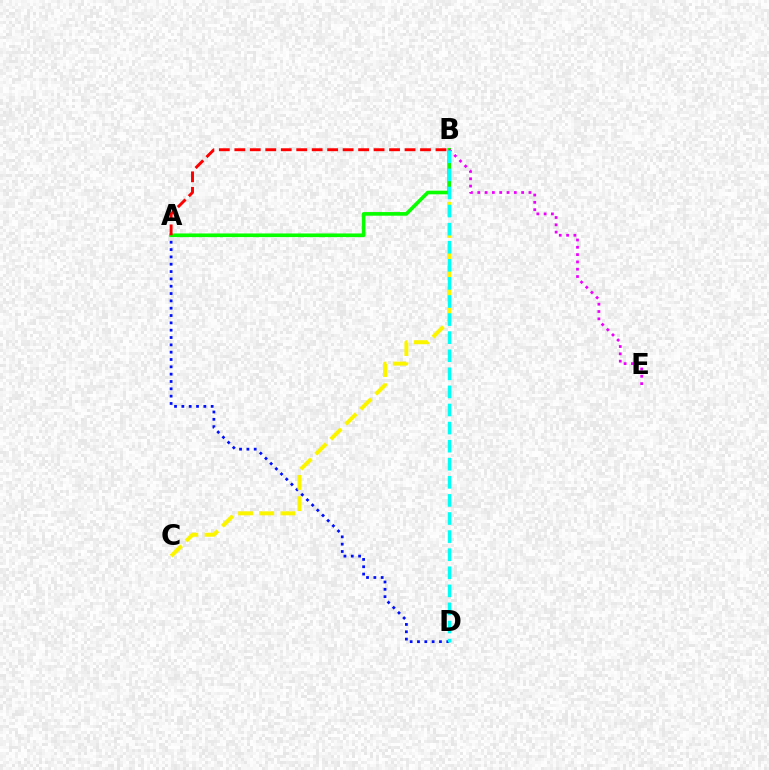{('A', 'D'): [{'color': '#0010ff', 'line_style': 'dotted', 'thickness': 1.99}], ('B', 'C'): [{'color': '#fcf500', 'line_style': 'dashed', 'thickness': 2.88}], ('A', 'B'): [{'color': '#08ff00', 'line_style': 'solid', 'thickness': 2.62}, {'color': '#ff0000', 'line_style': 'dashed', 'thickness': 2.1}], ('B', 'E'): [{'color': '#ee00ff', 'line_style': 'dotted', 'thickness': 1.99}], ('B', 'D'): [{'color': '#00fff6', 'line_style': 'dashed', 'thickness': 2.46}]}